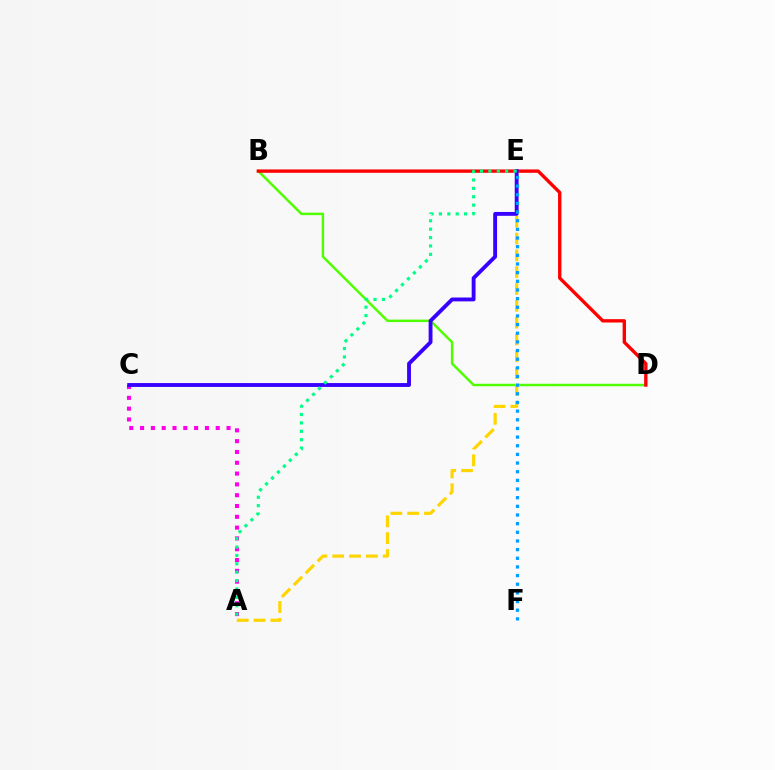{('B', 'D'): [{'color': '#4fff00', 'line_style': 'solid', 'thickness': 1.78}, {'color': '#ff0000', 'line_style': 'solid', 'thickness': 2.42}], ('A', 'C'): [{'color': '#ff00ed', 'line_style': 'dotted', 'thickness': 2.94}], ('A', 'E'): [{'color': '#ffd500', 'line_style': 'dashed', 'thickness': 2.28}, {'color': '#00ff86', 'line_style': 'dotted', 'thickness': 2.28}], ('C', 'E'): [{'color': '#3700ff', 'line_style': 'solid', 'thickness': 2.78}], ('E', 'F'): [{'color': '#009eff', 'line_style': 'dotted', 'thickness': 2.35}]}